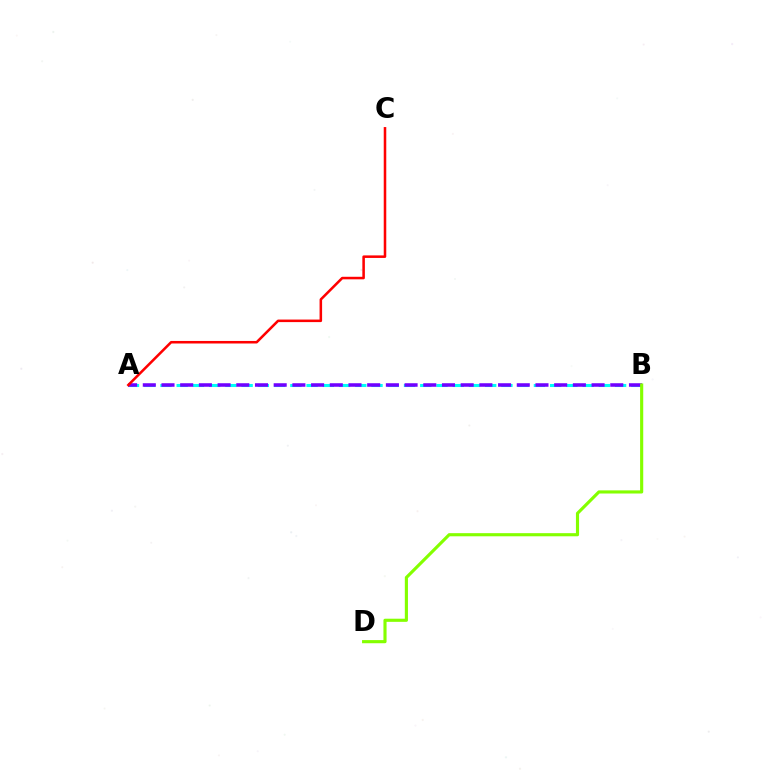{('A', 'B'): [{'color': '#00fff6', 'line_style': 'dashed', 'thickness': 2.21}, {'color': '#7200ff', 'line_style': 'dashed', 'thickness': 2.54}], ('A', 'C'): [{'color': '#ff0000', 'line_style': 'solid', 'thickness': 1.83}], ('B', 'D'): [{'color': '#84ff00', 'line_style': 'solid', 'thickness': 2.26}]}